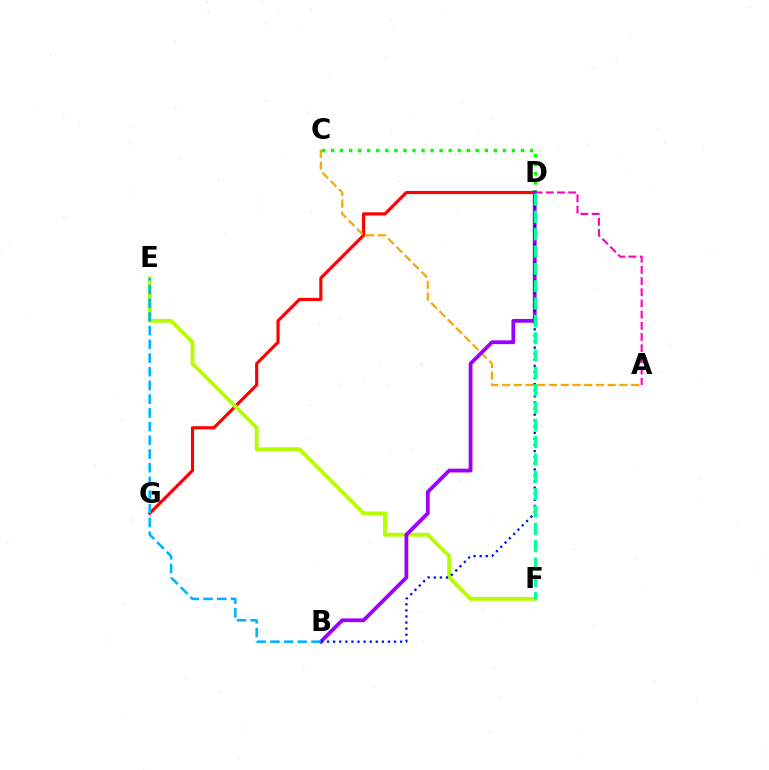{('A', 'D'): [{'color': '#ff00bd', 'line_style': 'dashed', 'thickness': 1.52}], ('D', 'G'): [{'color': '#ff0000', 'line_style': 'solid', 'thickness': 2.27}], ('C', 'D'): [{'color': '#08ff00', 'line_style': 'dotted', 'thickness': 2.46}], ('A', 'C'): [{'color': '#ffa500', 'line_style': 'dashed', 'thickness': 1.59}], ('E', 'F'): [{'color': '#b3ff00', 'line_style': 'solid', 'thickness': 2.77}], ('B', 'D'): [{'color': '#9b00ff', 'line_style': 'solid', 'thickness': 2.73}, {'color': '#0010ff', 'line_style': 'dotted', 'thickness': 1.65}], ('B', 'E'): [{'color': '#00b5ff', 'line_style': 'dashed', 'thickness': 1.86}], ('D', 'F'): [{'color': '#00ff9d', 'line_style': 'dashed', 'thickness': 2.35}]}